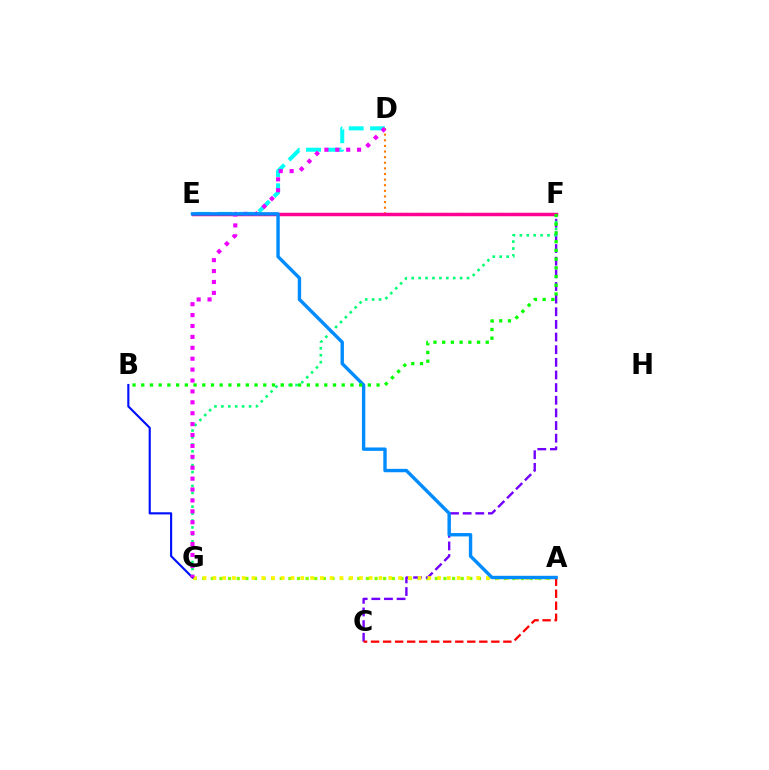{('D', 'F'): [{'color': '#ff7c00', 'line_style': 'dotted', 'thickness': 1.53}], ('A', 'G'): [{'color': '#84ff00', 'line_style': 'dotted', 'thickness': 2.34}, {'color': '#fcf500', 'line_style': 'dotted', 'thickness': 2.65}], ('C', 'F'): [{'color': '#7200ff', 'line_style': 'dashed', 'thickness': 1.72}], ('D', 'E'): [{'color': '#00fff6', 'line_style': 'dashed', 'thickness': 2.9}], ('F', 'G'): [{'color': '#00ff74', 'line_style': 'dotted', 'thickness': 1.88}], ('E', 'F'): [{'color': '#ff0094', 'line_style': 'solid', 'thickness': 2.5}], ('B', 'G'): [{'color': '#0010ff', 'line_style': 'solid', 'thickness': 1.55}], ('A', 'C'): [{'color': '#ff0000', 'line_style': 'dashed', 'thickness': 1.63}], ('D', 'G'): [{'color': '#ee00ff', 'line_style': 'dotted', 'thickness': 2.96}], ('A', 'E'): [{'color': '#008cff', 'line_style': 'solid', 'thickness': 2.45}], ('B', 'F'): [{'color': '#08ff00', 'line_style': 'dotted', 'thickness': 2.37}]}